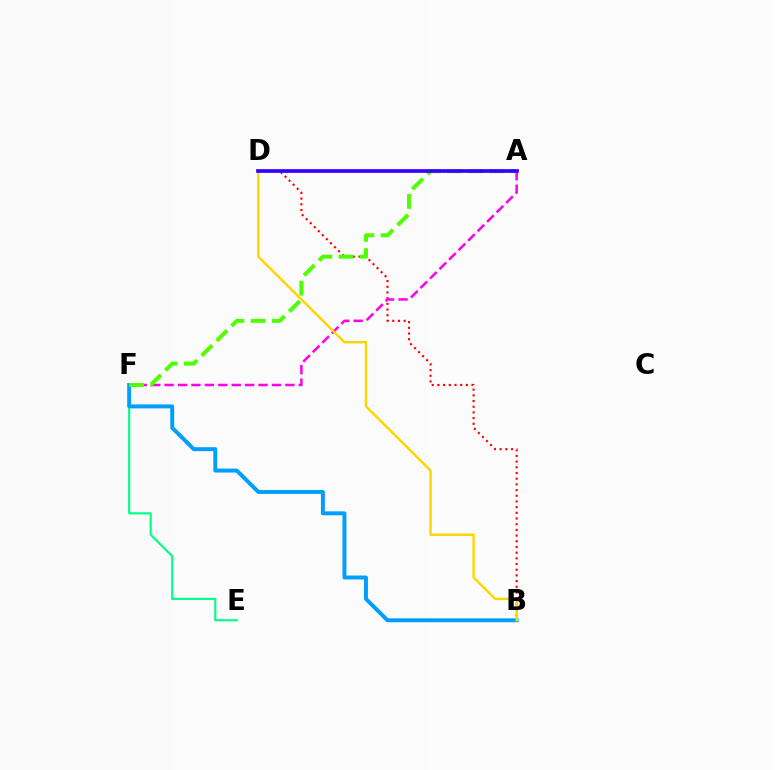{('E', 'F'): [{'color': '#00ff86', 'line_style': 'solid', 'thickness': 1.55}], ('B', 'D'): [{'color': '#ff0000', 'line_style': 'dotted', 'thickness': 1.55}, {'color': '#ffd500', 'line_style': 'solid', 'thickness': 1.74}], ('B', 'F'): [{'color': '#009eff', 'line_style': 'solid', 'thickness': 2.84}], ('A', 'F'): [{'color': '#ff00ed', 'line_style': 'dashed', 'thickness': 1.82}, {'color': '#4fff00', 'line_style': 'dashed', 'thickness': 2.87}], ('A', 'D'): [{'color': '#3700ff', 'line_style': 'solid', 'thickness': 2.67}]}